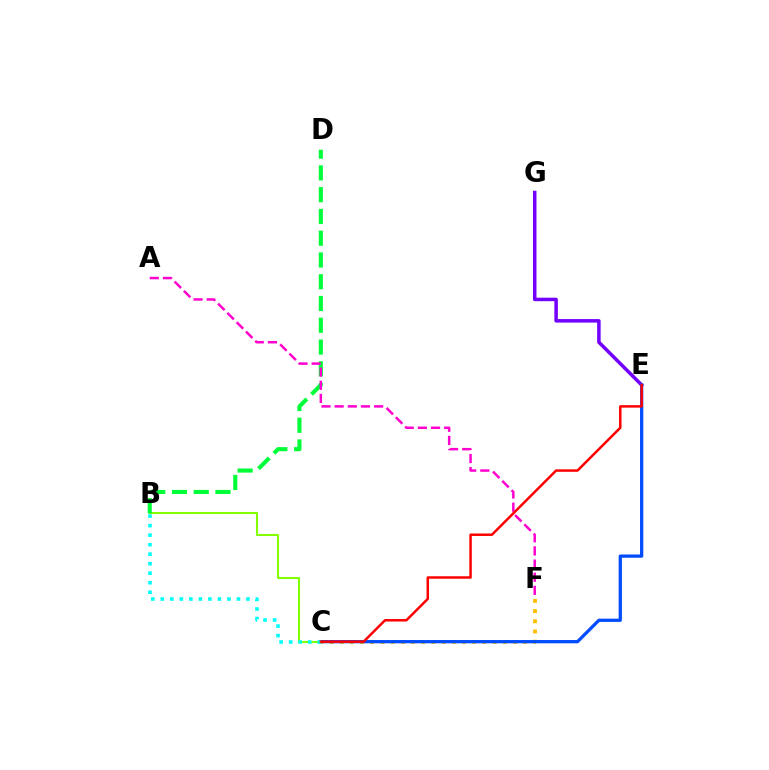{('C', 'F'): [{'color': '#ffbd00', 'line_style': 'dotted', 'thickness': 2.77}], ('E', 'G'): [{'color': '#7200ff', 'line_style': 'solid', 'thickness': 2.52}], ('C', 'E'): [{'color': '#004bff', 'line_style': 'solid', 'thickness': 2.34}, {'color': '#ff0000', 'line_style': 'solid', 'thickness': 1.79}], ('B', 'C'): [{'color': '#84ff00', 'line_style': 'solid', 'thickness': 1.5}, {'color': '#00fff6', 'line_style': 'dotted', 'thickness': 2.59}], ('B', 'D'): [{'color': '#00ff39', 'line_style': 'dashed', 'thickness': 2.96}], ('A', 'F'): [{'color': '#ff00cf', 'line_style': 'dashed', 'thickness': 1.79}]}